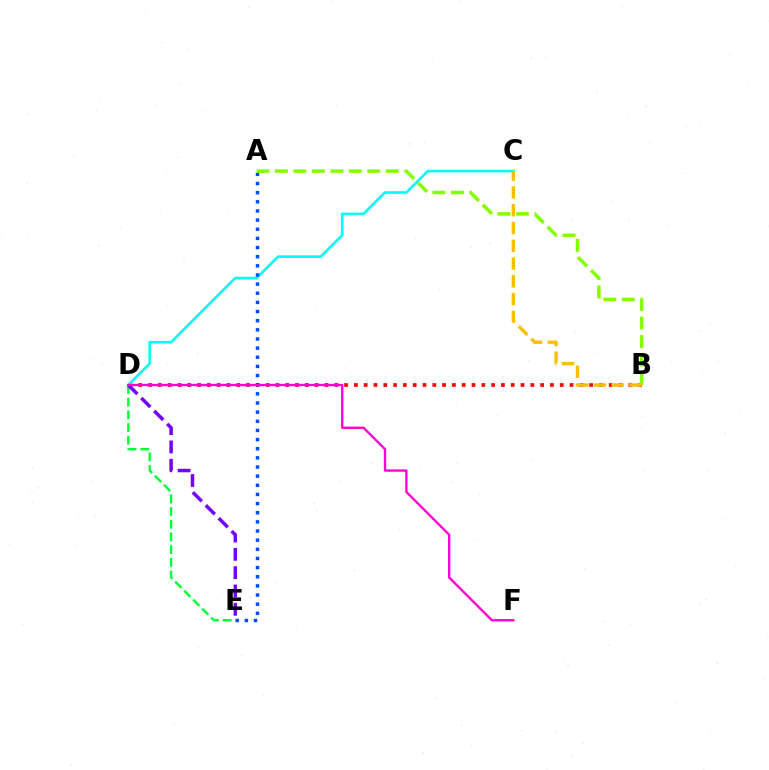{('B', 'D'): [{'color': '#ff0000', 'line_style': 'dotted', 'thickness': 2.66}], ('C', 'D'): [{'color': '#00fff6', 'line_style': 'solid', 'thickness': 1.89}], ('D', 'E'): [{'color': '#00ff39', 'line_style': 'dashed', 'thickness': 1.73}, {'color': '#7200ff', 'line_style': 'dashed', 'thickness': 2.49}], ('A', 'E'): [{'color': '#004bff', 'line_style': 'dotted', 'thickness': 2.48}], ('A', 'B'): [{'color': '#84ff00', 'line_style': 'dashed', 'thickness': 2.51}], ('D', 'F'): [{'color': '#ff00cf', 'line_style': 'solid', 'thickness': 1.68}], ('B', 'C'): [{'color': '#ffbd00', 'line_style': 'dashed', 'thickness': 2.41}]}